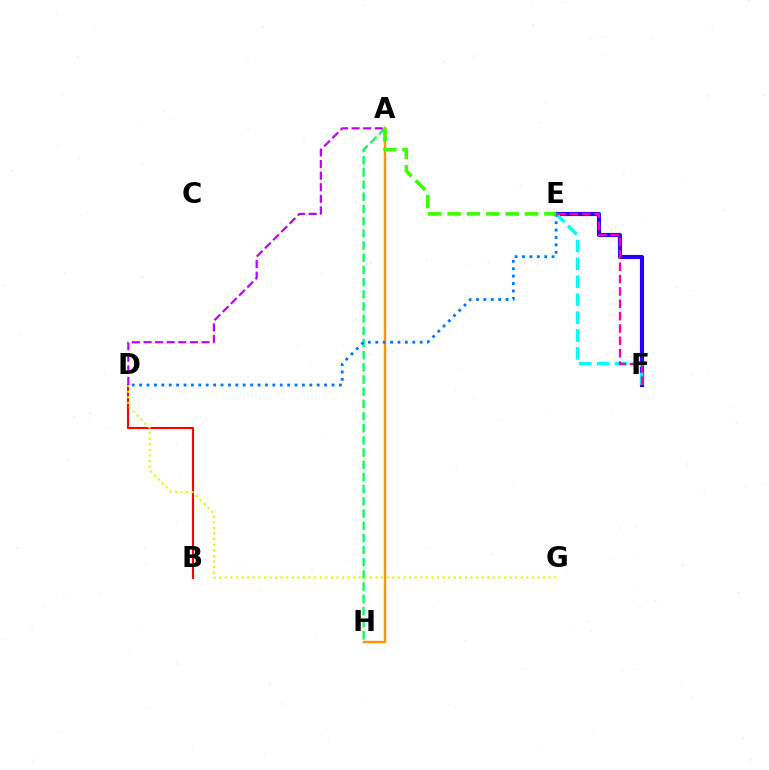{('B', 'D'): [{'color': '#ff0000', 'line_style': 'solid', 'thickness': 1.53}], ('A', 'H'): [{'color': '#00ff5c', 'line_style': 'dashed', 'thickness': 1.65}, {'color': '#ff9400', 'line_style': 'solid', 'thickness': 1.73}], ('E', 'F'): [{'color': '#2500ff', 'line_style': 'solid', 'thickness': 2.99}, {'color': '#00fff6', 'line_style': 'dashed', 'thickness': 2.43}, {'color': '#ff00ac', 'line_style': 'dashed', 'thickness': 1.68}], ('A', 'D'): [{'color': '#b900ff', 'line_style': 'dashed', 'thickness': 1.57}], ('D', 'G'): [{'color': '#d1ff00', 'line_style': 'dotted', 'thickness': 1.52}], ('D', 'E'): [{'color': '#0074ff', 'line_style': 'dotted', 'thickness': 2.01}], ('A', 'E'): [{'color': '#3dff00', 'line_style': 'dashed', 'thickness': 2.63}]}